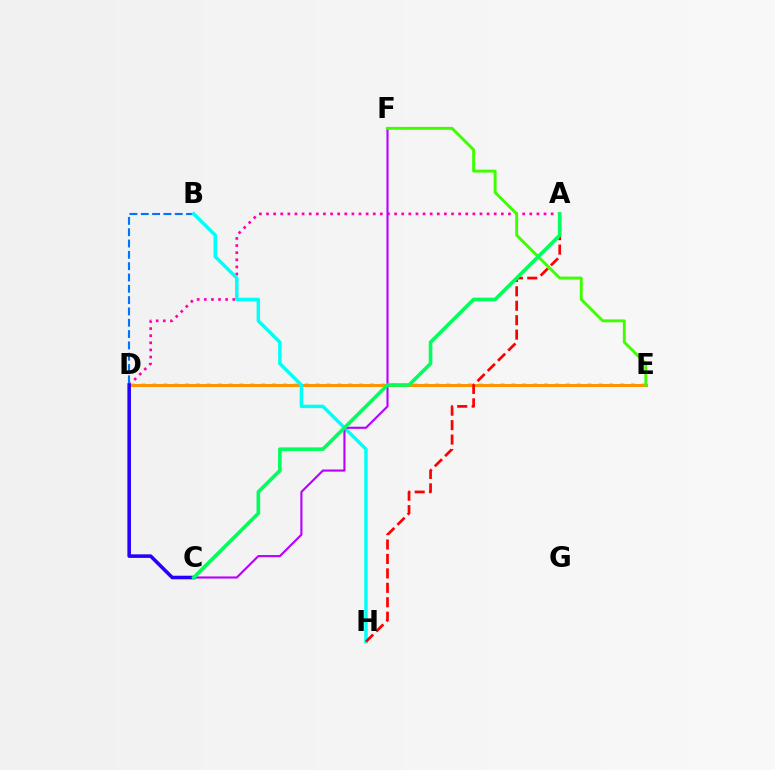{('A', 'D'): [{'color': '#ff00ac', 'line_style': 'dotted', 'thickness': 1.93}], ('D', 'E'): [{'color': '#d1ff00', 'line_style': 'dotted', 'thickness': 2.96}, {'color': '#ff9400', 'line_style': 'solid', 'thickness': 2.15}], ('B', 'D'): [{'color': '#0074ff', 'line_style': 'dashed', 'thickness': 1.54}], ('B', 'H'): [{'color': '#00fff6', 'line_style': 'solid', 'thickness': 2.49}], ('C', 'F'): [{'color': '#b900ff', 'line_style': 'solid', 'thickness': 1.53}], ('C', 'D'): [{'color': '#2500ff', 'line_style': 'solid', 'thickness': 2.57}], ('A', 'H'): [{'color': '#ff0000', 'line_style': 'dashed', 'thickness': 1.96}], ('E', 'F'): [{'color': '#3dff00', 'line_style': 'solid', 'thickness': 2.09}], ('A', 'C'): [{'color': '#00ff5c', 'line_style': 'solid', 'thickness': 2.6}]}